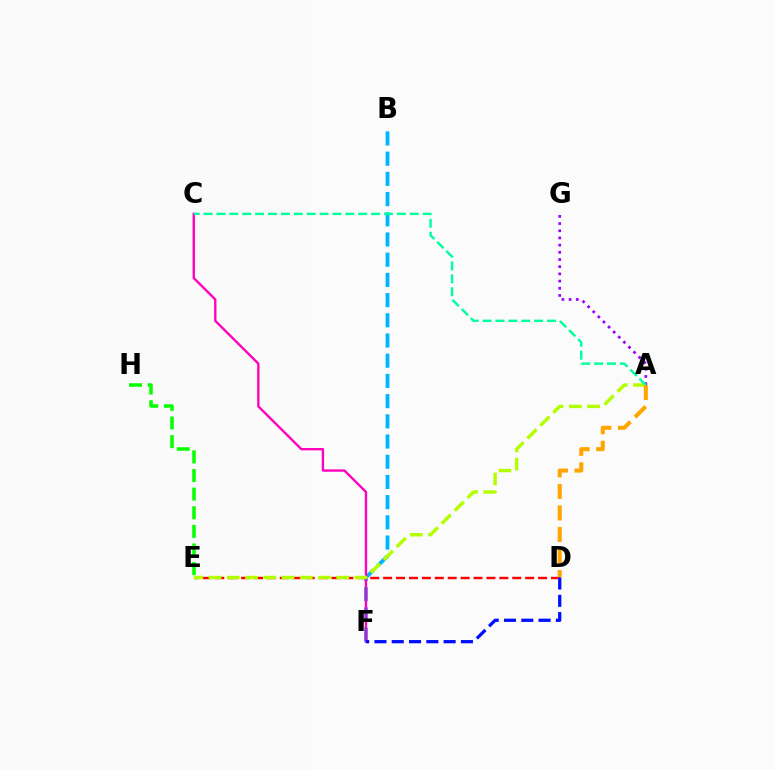{('B', 'F'): [{'color': '#00b5ff', 'line_style': 'dashed', 'thickness': 2.74}], ('D', 'E'): [{'color': '#ff0000', 'line_style': 'dashed', 'thickness': 1.75}], ('E', 'H'): [{'color': '#08ff00', 'line_style': 'dashed', 'thickness': 2.53}], ('A', 'G'): [{'color': '#9b00ff', 'line_style': 'dotted', 'thickness': 1.95}], ('C', 'F'): [{'color': '#ff00bd', 'line_style': 'solid', 'thickness': 1.7}], ('A', 'E'): [{'color': '#b3ff00', 'line_style': 'dashed', 'thickness': 2.48}], ('A', 'C'): [{'color': '#00ff9d', 'line_style': 'dashed', 'thickness': 1.75}], ('A', 'D'): [{'color': '#ffa500', 'line_style': 'dashed', 'thickness': 2.93}], ('D', 'F'): [{'color': '#0010ff', 'line_style': 'dashed', 'thickness': 2.35}]}